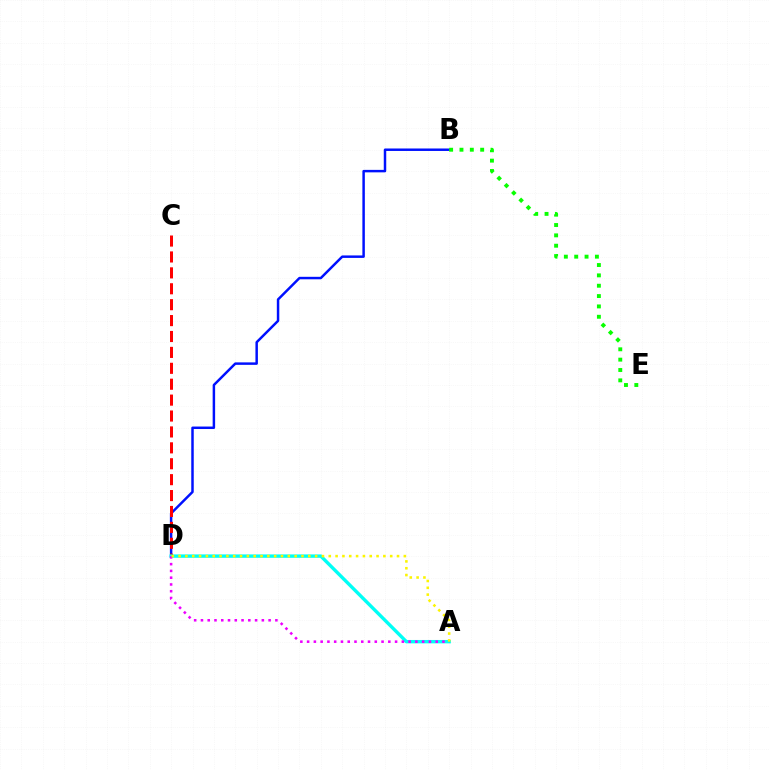{('B', 'D'): [{'color': '#0010ff', 'line_style': 'solid', 'thickness': 1.78}], ('C', 'D'): [{'color': '#ff0000', 'line_style': 'dashed', 'thickness': 2.16}], ('A', 'D'): [{'color': '#00fff6', 'line_style': 'solid', 'thickness': 2.44}, {'color': '#ee00ff', 'line_style': 'dotted', 'thickness': 1.84}, {'color': '#fcf500', 'line_style': 'dotted', 'thickness': 1.85}], ('B', 'E'): [{'color': '#08ff00', 'line_style': 'dotted', 'thickness': 2.81}]}